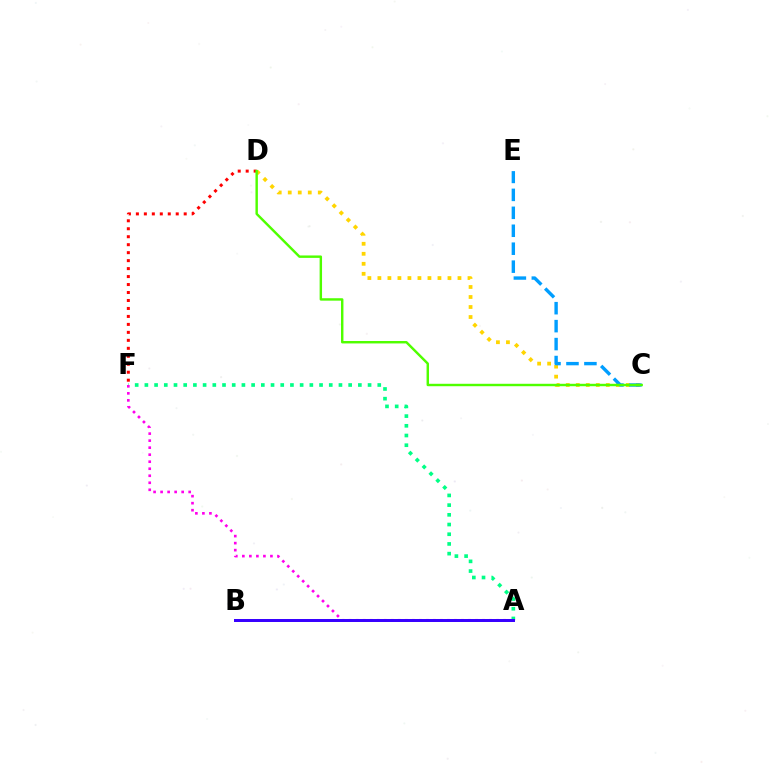{('D', 'F'): [{'color': '#ff0000', 'line_style': 'dotted', 'thickness': 2.17}], ('A', 'F'): [{'color': '#00ff86', 'line_style': 'dotted', 'thickness': 2.64}, {'color': '#ff00ed', 'line_style': 'dotted', 'thickness': 1.91}], ('C', 'D'): [{'color': '#ffd500', 'line_style': 'dotted', 'thickness': 2.72}, {'color': '#4fff00', 'line_style': 'solid', 'thickness': 1.75}], ('C', 'E'): [{'color': '#009eff', 'line_style': 'dashed', 'thickness': 2.44}], ('A', 'B'): [{'color': '#3700ff', 'line_style': 'solid', 'thickness': 2.15}]}